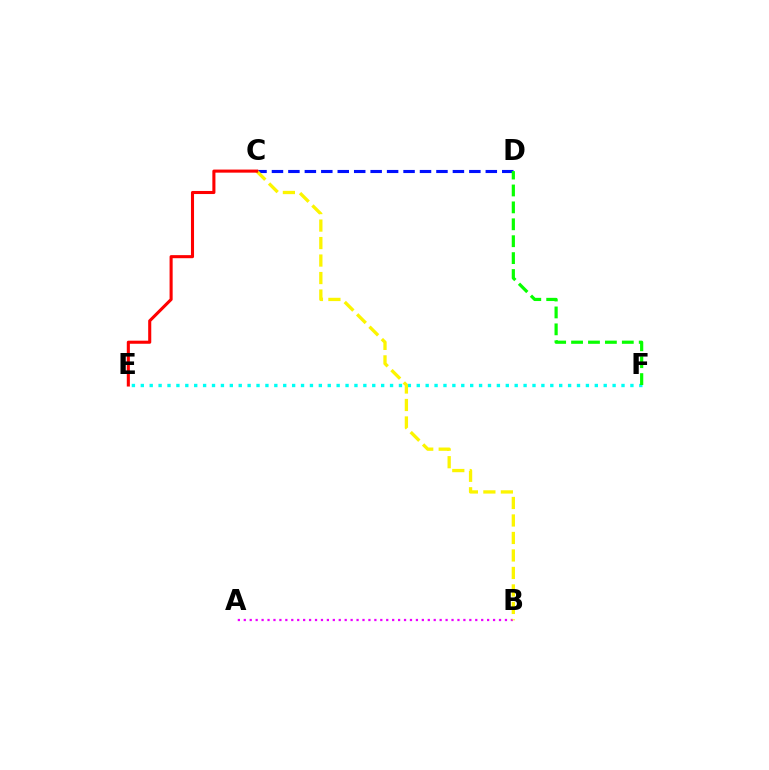{('A', 'B'): [{'color': '#ee00ff', 'line_style': 'dotted', 'thickness': 1.61}], ('C', 'D'): [{'color': '#0010ff', 'line_style': 'dashed', 'thickness': 2.23}], ('E', 'F'): [{'color': '#00fff6', 'line_style': 'dotted', 'thickness': 2.42}], ('B', 'C'): [{'color': '#fcf500', 'line_style': 'dashed', 'thickness': 2.38}], ('C', 'E'): [{'color': '#ff0000', 'line_style': 'solid', 'thickness': 2.22}], ('D', 'F'): [{'color': '#08ff00', 'line_style': 'dashed', 'thickness': 2.3}]}